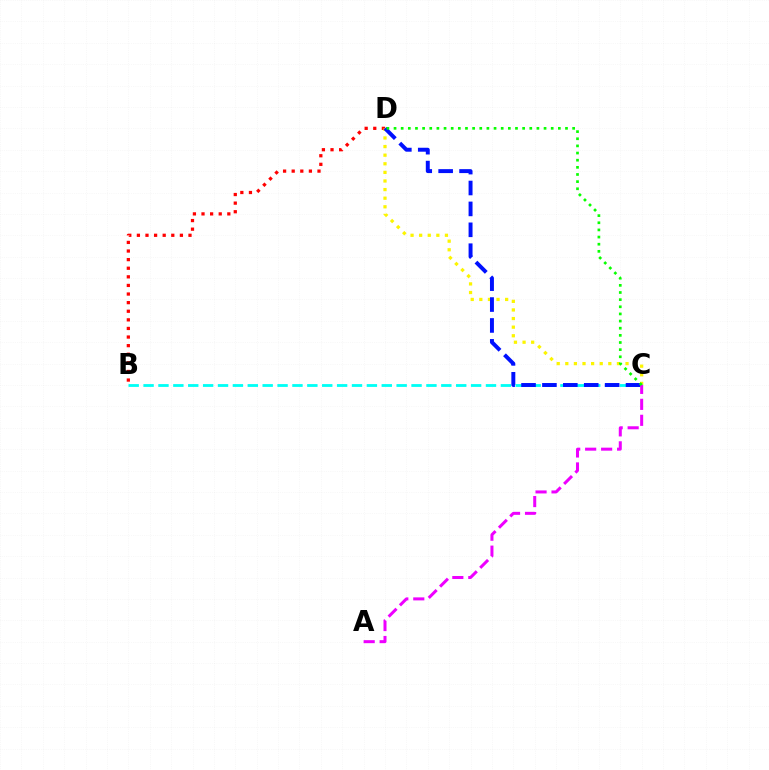{('B', 'D'): [{'color': '#ff0000', 'line_style': 'dotted', 'thickness': 2.34}], ('C', 'D'): [{'color': '#fcf500', 'line_style': 'dotted', 'thickness': 2.34}, {'color': '#0010ff', 'line_style': 'dashed', 'thickness': 2.84}, {'color': '#08ff00', 'line_style': 'dotted', 'thickness': 1.94}], ('B', 'C'): [{'color': '#00fff6', 'line_style': 'dashed', 'thickness': 2.02}], ('A', 'C'): [{'color': '#ee00ff', 'line_style': 'dashed', 'thickness': 2.17}]}